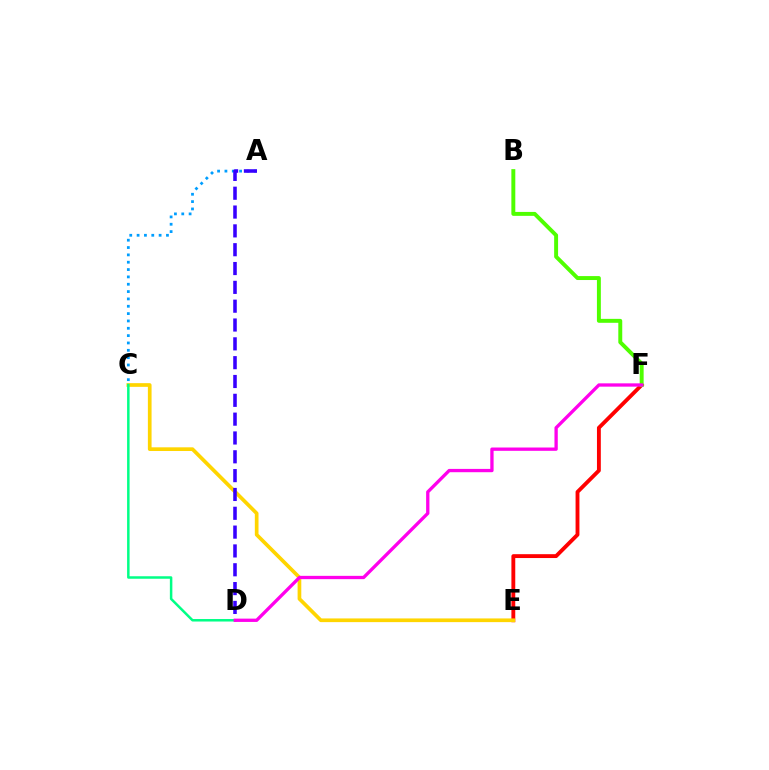{('A', 'C'): [{'color': '#009eff', 'line_style': 'dotted', 'thickness': 1.99}], ('E', 'F'): [{'color': '#ff0000', 'line_style': 'solid', 'thickness': 2.78}], ('C', 'E'): [{'color': '#ffd500', 'line_style': 'solid', 'thickness': 2.66}], ('A', 'D'): [{'color': '#3700ff', 'line_style': 'dashed', 'thickness': 2.56}], ('B', 'F'): [{'color': '#4fff00', 'line_style': 'solid', 'thickness': 2.83}], ('C', 'D'): [{'color': '#00ff86', 'line_style': 'solid', 'thickness': 1.8}], ('D', 'F'): [{'color': '#ff00ed', 'line_style': 'solid', 'thickness': 2.38}]}